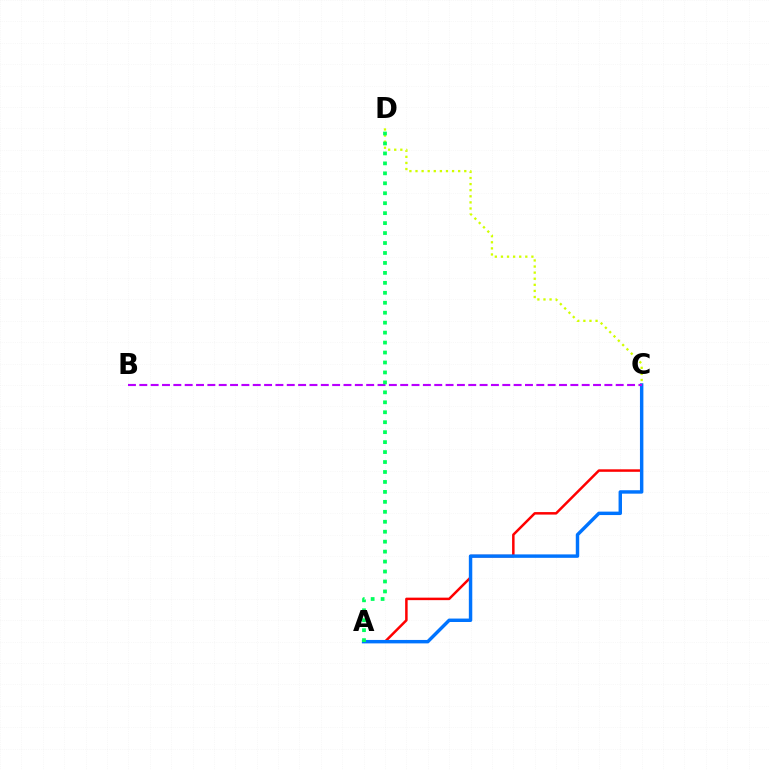{('A', 'C'): [{'color': '#ff0000', 'line_style': 'solid', 'thickness': 1.8}, {'color': '#0074ff', 'line_style': 'solid', 'thickness': 2.47}], ('B', 'C'): [{'color': '#b900ff', 'line_style': 'dashed', 'thickness': 1.54}], ('C', 'D'): [{'color': '#d1ff00', 'line_style': 'dotted', 'thickness': 1.66}], ('A', 'D'): [{'color': '#00ff5c', 'line_style': 'dotted', 'thickness': 2.7}]}